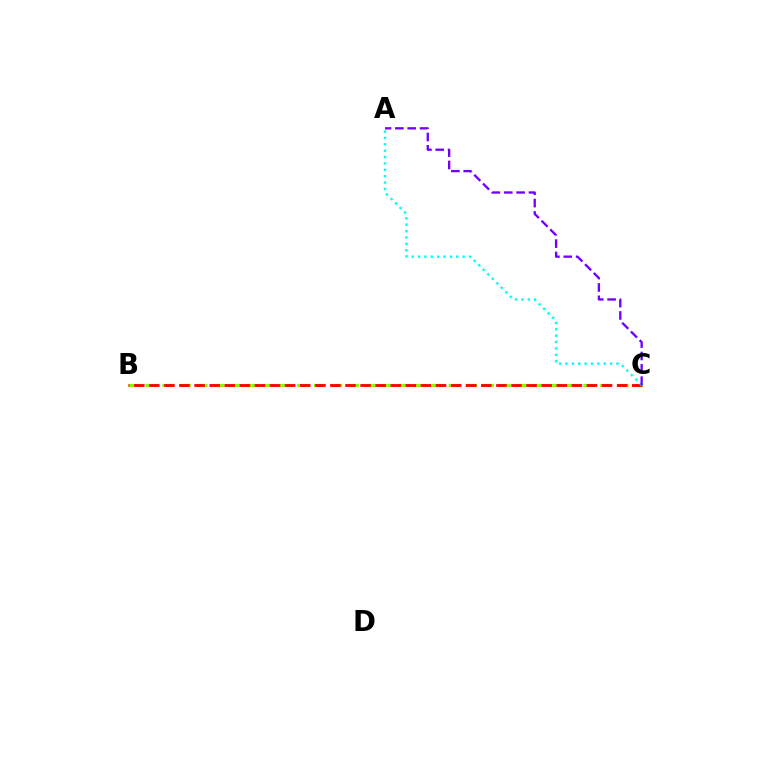{('B', 'C'): [{'color': '#84ff00', 'line_style': 'dashed', 'thickness': 2.29}, {'color': '#ff0000', 'line_style': 'dashed', 'thickness': 2.05}], ('A', 'C'): [{'color': '#00fff6', 'line_style': 'dotted', 'thickness': 1.73}, {'color': '#7200ff', 'line_style': 'dashed', 'thickness': 1.68}]}